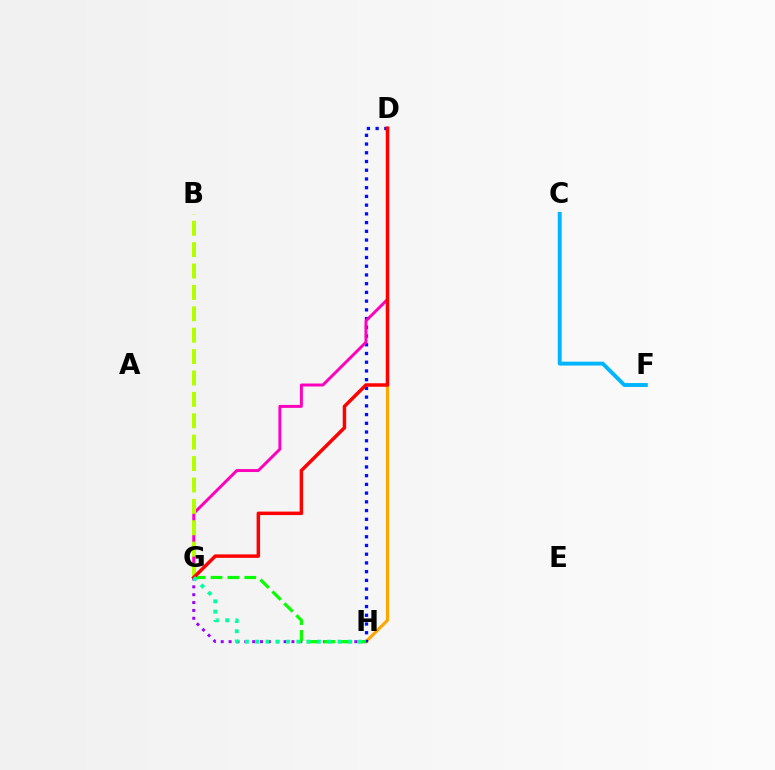{('D', 'H'): [{'color': '#ffa500', 'line_style': 'solid', 'thickness': 2.27}, {'color': '#0010ff', 'line_style': 'dotted', 'thickness': 2.37}], ('G', 'H'): [{'color': '#9b00ff', 'line_style': 'dotted', 'thickness': 2.14}, {'color': '#08ff00', 'line_style': 'dashed', 'thickness': 2.29}, {'color': '#00ff9d', 'line_style': 'dotted', 'thickness': 2.79}], ('C', 'F'): [{'color': '#00b5ff', 'line_style': 'solid', 'thickness': 2.81}], ('D', 'G'): [{'color': '#ff00bd', 'line_style': 'solid', 'thickness': 2.12}, {'color': '#ff0000', 'line_style': 'solid', 'thickness': 2.5}], ('B', 'G'): [{'color': '#b3ff00', 'line_style': 'dashed', 'thickness': 2.91}]}